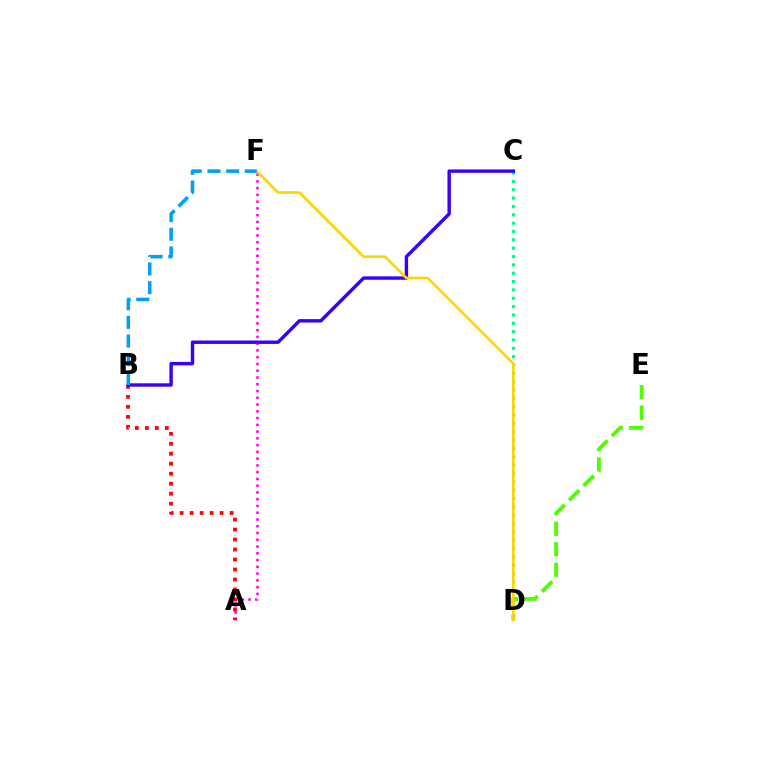{('A', 'F'): [{'color': '#ff00ed', 'line_style': 'dotted', 'thickness': 1.84}], ('A', 'B'): [{'color': '#ff0000', 'line_style': 'dotted', 'thickness': 2.71}], ('D', 'E'): [{'color': '#4fff00', 'line_style': 'dashed', 'thickness': 2.79}], ('C', 'D'): [{'color': '#00ff86', 'line_style': 'dotted', 'thickness': 2.27}], ('B', 'C'): [{'color': '#3700ff', 'line_style': 'solid', 'thickness': 2.45}], ('D', 'F'): [{'color': '#ffd500', 'line_style': 'solid', 'thickness': 1.9}], ('B', 'F'): [{'color': '#009eff', 'line_style': 'dashed', 'thickness': 2.54}]}